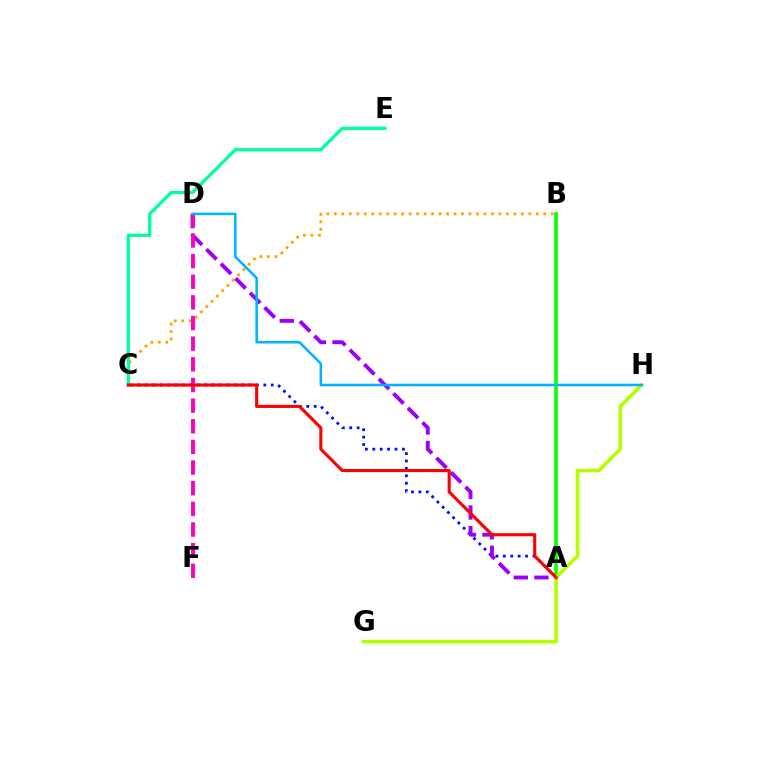{('A', 'C'): [{'color': '#0010ff', 'line_style': 'dotted', 'thickness': 2.01}, {'color': '#ff0000', 'line_style': 'solid', 'thickness': 2.25}], ('A', 'D'): [{'color': '#9b00ff', 'line_style': 'dashed', 'thickness': 2.79}], ('A', 'B'): [{'color': '#08ff00', 'line_style': 'solid', 'thickness': 2.61}], ('B', 'C'): [{'color': '#ffa500', 'line_style': 'dotted', 'thickness': 2.03}], ('G', 'H'): [{'color': '#b3ff00', 'line_style': 'solid', 'thickness': 2.58}], ('D', 'F'): [{'color': '#ff00bd', 'line_style': 'dashed', 'thickness': 2.8}], ('C', 'E'): [{'color': '#00ff9d', 'line_style': 'solid', 'thickness': 2.34}], ('D', 'H'): [{'color': '#00b5ff', 'line_style': 'solid', 'thickness': 1.83}]}